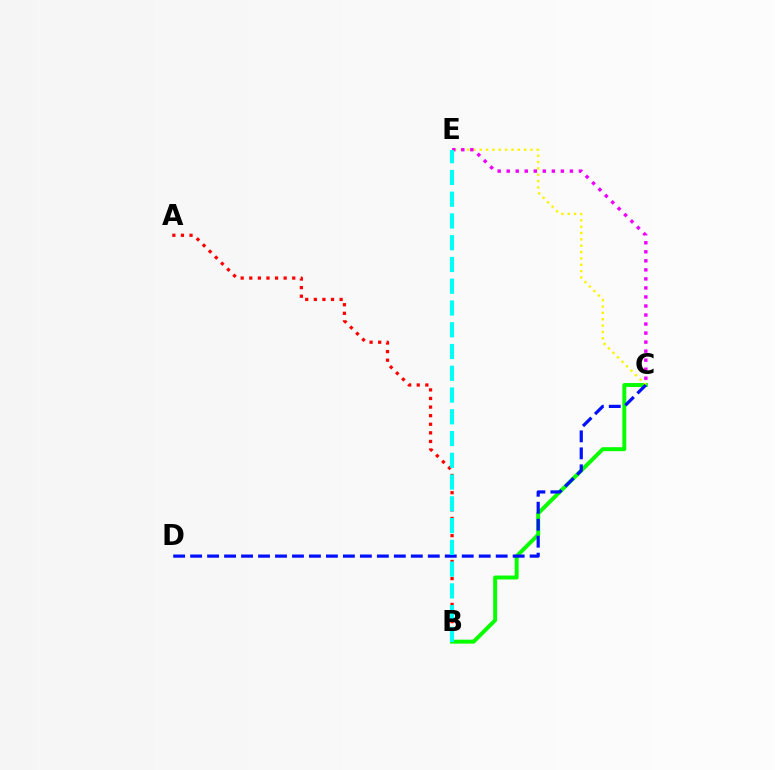{('B', 'C'): [{'color': '#08ff00', 'line_style': 'solid', 'thickness': 2.84}], ('C', 'E'): [{'color': '#fcf500', 'line_style': 'dotted', 'thickness': 1.72}, {'color': '#ee00ff', 'line_style': 'dotted', 'thickness': 2.45}], ('A', 'B'): [{'color': '#ff0000', 'line_style': 'dotted', 'thickness': 2.34}], ('C', 'D'): [{'color': '#0010ff', 'line_style': 'dashed', 'thickness': 2.31}], ('B', 'E'): [{'color': '#00fff6', 'line_style': 'dashed', 'thickness': 2.96}]}